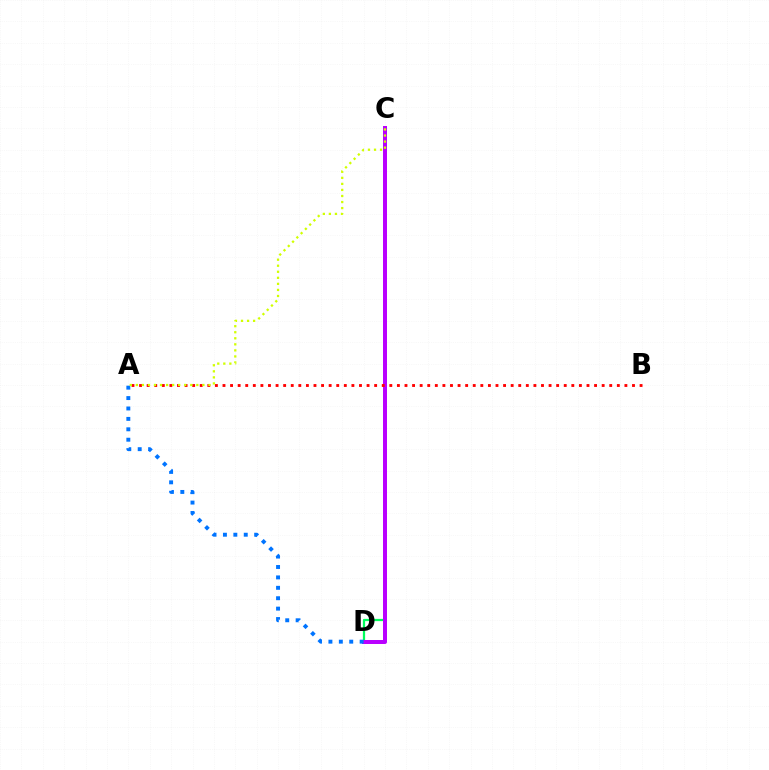{('C', 'D'): [{'color': '#00ff5c', 'line_style': 'solid', 'thickness': 1.62}, {'color': '#b900ff', 'line_style': 'solid', 'thickness': 2.87}], ('A', 'B'): [{'color': '#ff0000', 'line_style': 'dotted', 'thickness': 2.06}], ('A', 'D'): [{'color': '#0074ff', 'line_style': 'dotted', 'thickness': 2.83}], ('A', 'C'): [{'color': '#d1ff00', 'line_style': 'dotted', 'thickness': 1.64}]}